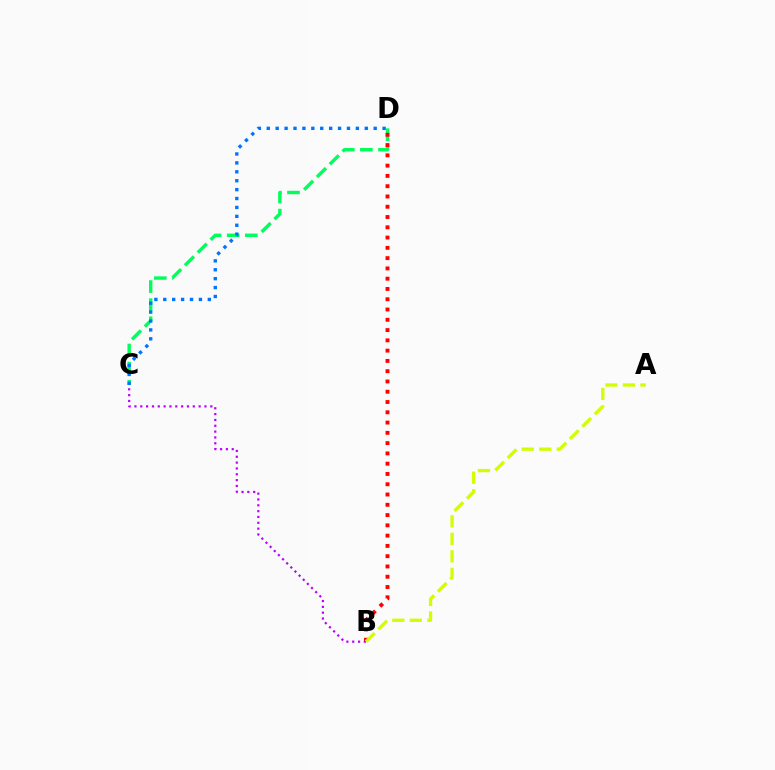{('C', 'D'): [{'color': '#00ff5c', 'line_style': 'dashed', 'thickness': 2.46}, {'color': '#0074ff', 'line_style': 'dotted', 'thickness': 2.42}], ('B', 'D'): [{'color': '#ff0000', 'line_style': 'dotted', 'thickness': 2.79}], ('B', 'C'): [{'color': '#b900ff', 'line_style': 'dotted', 'thickness': 1.59}], ('A', 'B'): [{'color': '#d1ff00', 'line_style': 'dashed', 'thickness': 2.38}]}